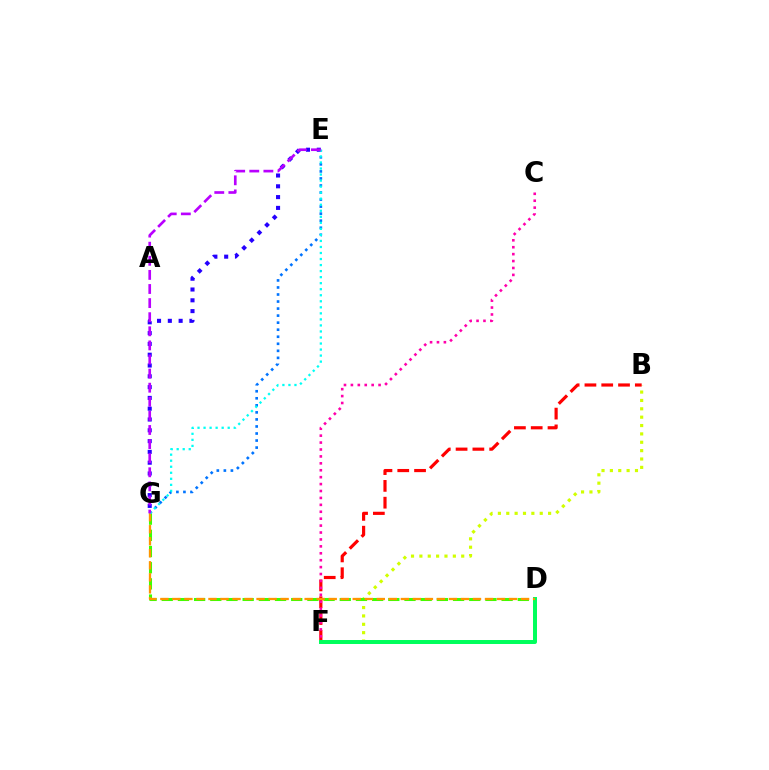{('B', 'F'): [{'color': '#d1ff00', 'line_style': 'dotted', 'thickness': 2.27}, {'color': '#ff0000', 'line_style': 'dashed', 'thickness': 2.28}], ('D', 'G'): [{'color': '#3dff00', 'line_style': 'dashed', 'thickness': 2.2}, {'color': '#ff9400', 'line_style': 'dashed', 'thickness': 1.63}], ('C', 'F'): [{'color': '#ff00ac', 'line_style': 'dotted', 'thickness': 1.88}], ('E', 'G'): [{'color': '#2500ff', 'line_style': 'dotted', 'thickness': 2.93}, {'color': '#0074ff', 'line_style': 'dotted', 'thickness': 1.91}, {'color': '#00fff6', 'line_style': 'dotted', 'thickness': 1.64}, {'color': '#b900ff', 'line_style': 'dashed', 'thickness': 1.92}], ('D', 'F'): [{'color': '#00ff5c', 'line_style': 'solid', 'thickness': 2.86}]}